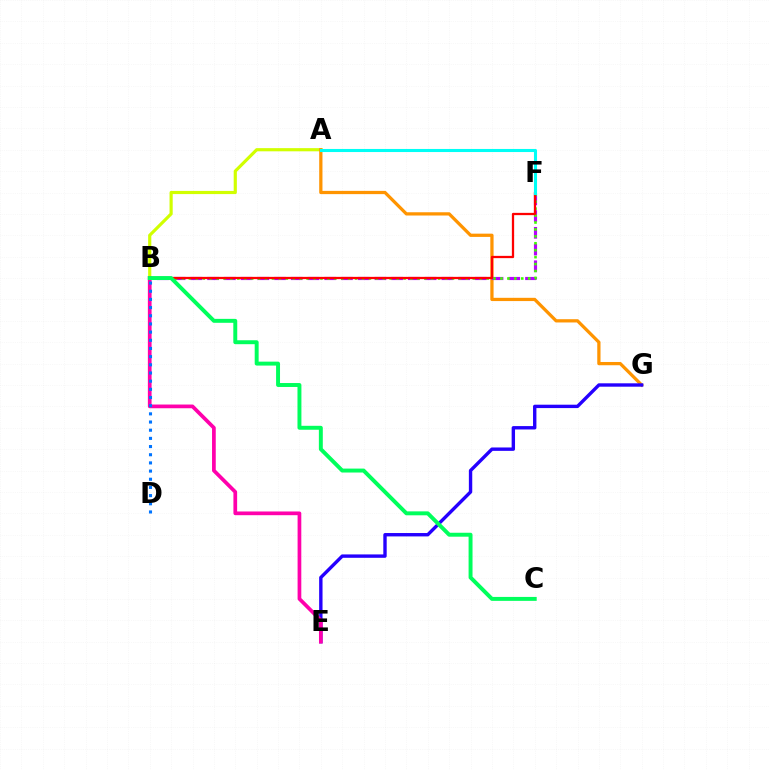{('A', 'B'): [{'color': '#d1ff00', 'line_style': 'solid', 'thickness': 2.28}], ('A', 'G'): [{'color': '#ff9400', 'line_style': 'solid', 'thickness': 2.34}], ('B', 'F'): [{'color': '#b900ff', 'line_style': 'dashed', 'thickness': 2.27}, {'color': '#3dff00', 'line_style': 'dotted', 'thickness': 1.88}, {'color': '#ff0000', 'line_style': 'solid', 'thickness': 1.64}], ('E', 'G'): [{'color': '#2500ff', 'line_style': 'solid', 'thickness': 2.44}], ('B', 'E'): [{'color': '#ff00ac', 'line_style': 'solid', 'thickness': 2.67}], ('B', 'D'): [{'color': '#0074ff', 'line_style': 'dotted', 'thickness': 2.22}], ('B', 'C'): [{'color': '#00ff5c', 'line_style': 'solid', 'thickness': 2.83}], ('A', 'F'): [{'color': '#00fff6', 'line_style': 'solid', 'thickness': 2.22}]}